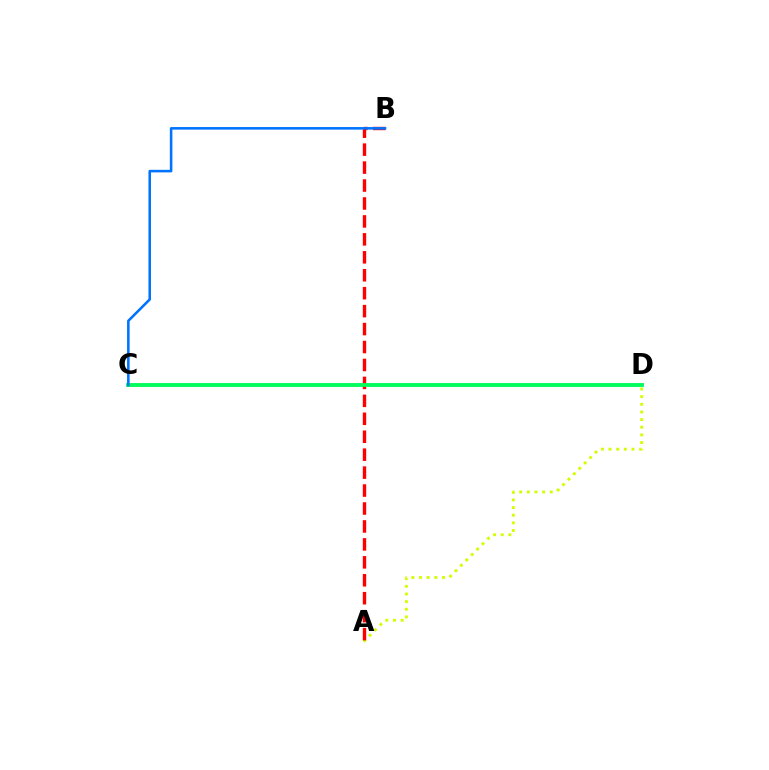{('C', 'D'): [{'color': '#b900ff', 'line_style': 'solid', 'thickness': 1.79}, {'color': '#00ff5c', 'line_style': 'solid', 'thickness': 2.76}], ('A', 'D'): [{'color': '#d1ff00', 'line_style': 'dotted', 'thickness': 2.08}], ('A', 'B'): [{'color': '#ff0000', 'line_style': 'dashed', 'thickness': 2.44}], ('B', 'C'): [{'color': '#0074ff', 'line_style': 'solid', 'thickness': 1.85}]}